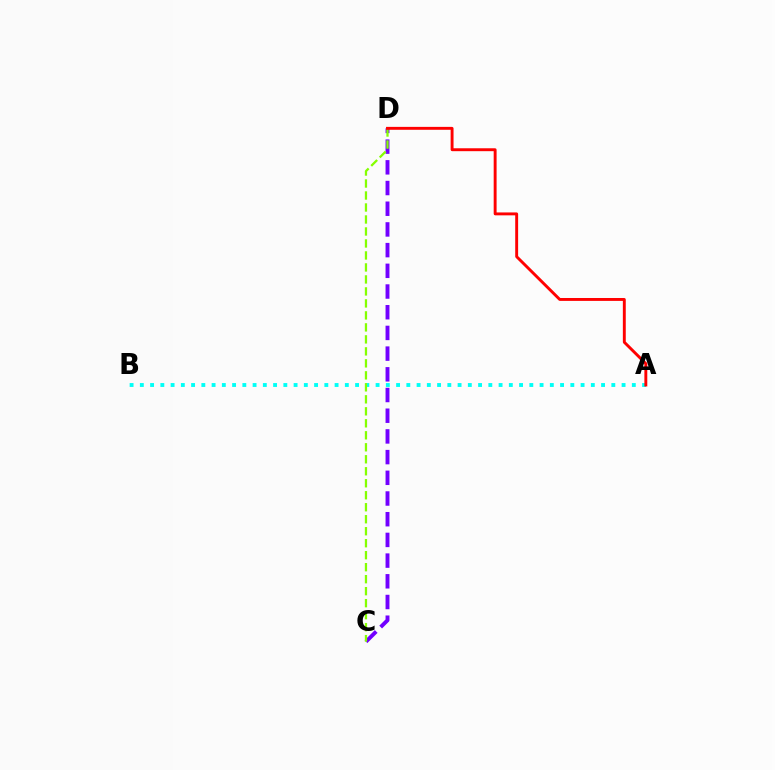{('C', 'D'): [{'color': '#7200ff', 'line_style': 'dashed', 'thickness': 2.81}, {'color': '#84ff00', 'line_style': 'dashed', 'thickness': 1.63}], ('A', 'B'): [{'color': '#00fff6', 'line_style': 'dotted', 'thickness': 2.78}], ('A', 'D'): [{'color': '#ff0000', 'line_style': 'solid', 'thickness': 2.09}]}